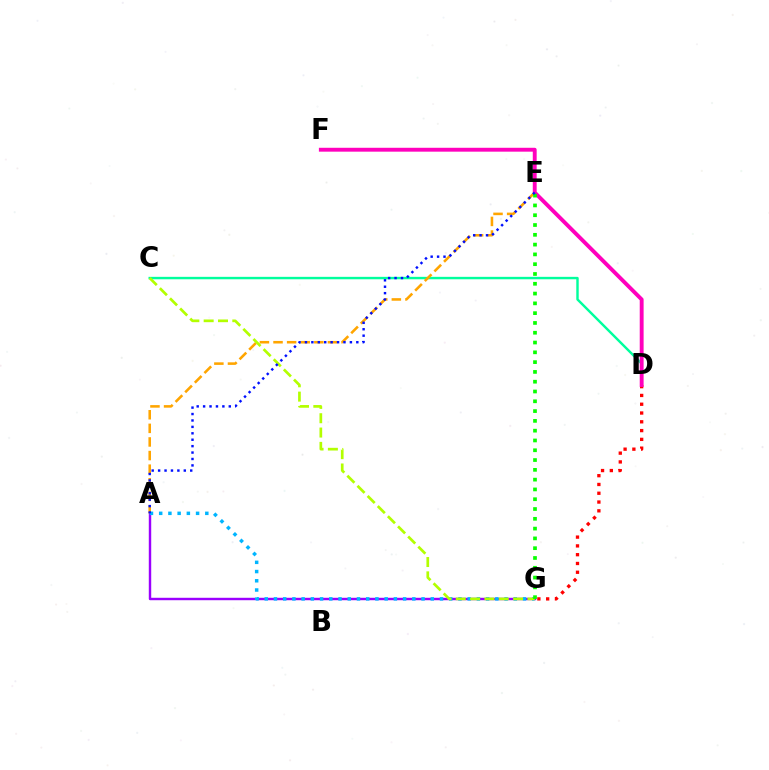{('D', 'G'): [{'color': '#ff0000', 'line_style': 'dotted', 'thickness': 2.39}], ('C', 'D'): [{'color': '#00ff9d', 'line_style': 'solid', 'thickness': 1.75}], ('A', 'G'): [{'color': '#9b00ff', 'line_style': 'solid', 'thickness': 1.75}, {'color': '#00b5ff', 'line_style': 'dotted', 'thickness': 2.51}], ('A', 'E'): [{'color': '#ffa500', 'line_style': 'dashed', 'thickness': 1.85}, {'color': '#0010ff', 'line_style': 'dotted', 'thickness': 1.74}], ('D', 'F'): [{'color': '#ff00bd', 'line_style': 'solid', 'thickness': 2.8}], ('C', 'G'): [{'color': '#b3ff00', 'line_style': 'dashed', 'thickness': 1.95}], ('E', 'G'): [{'color': '#08ff00', 'line_style': 'dotted', 'thickness': 2.66}]}